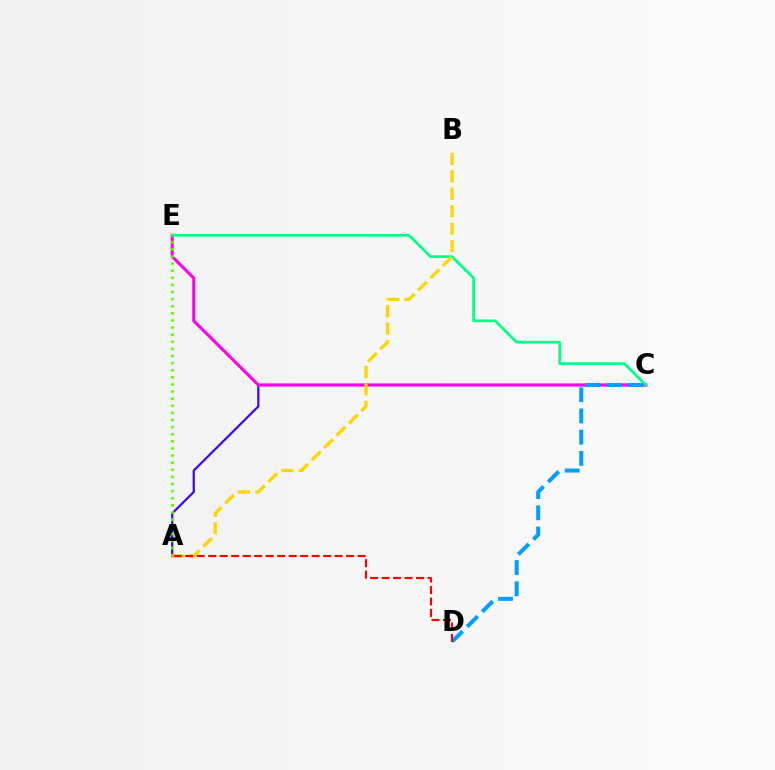{('A', 'C'): [{'color': '#3700ff', 'line_style': 'solid', 'thickness': 1.56}], ('C', 'E'): [{'color': '#ff00ed', 'line_style': 'solid', 'thickness': 2.23}, {'color': '#00ff86', 'line_style': 'solid', 'thickness': 1.97}], ('A', 'E'): [{'color': '#4fff00', 'line_style': 'dotted', 'thickness': 1.93}], ('A', 'B'): [{'color': '#ffd500', 'line_style': 'dashed', 'thickness': 2.37}], ('C', 'D'): [{'color': '#009eff', 'line_style': 'dashed', 'thickness': 2.88}], ('A', 'D'): [{'color': '#ff0000', 'line_style': 'dashed', 'thickness': 1.56}]}